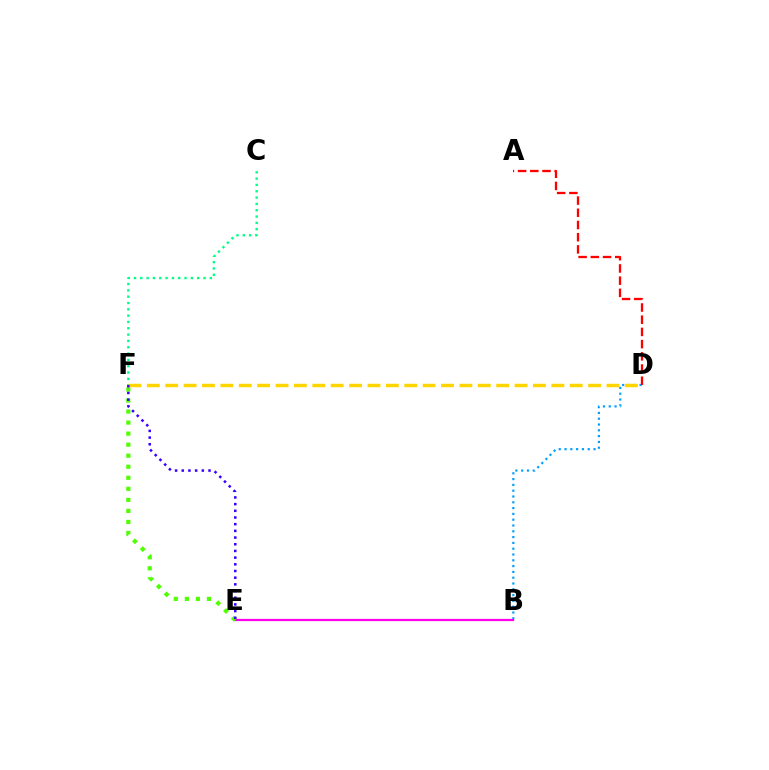{('B', 'D'): [{'color': '#009eff', 'line_style': 'dotted', 'thickness': 1.58}], ('C', 'F'): [{'color': '#00ff86', 'line_style': 'dotted', 'thickness': 1.72}], ('B', 'E'): [{'color': '#ff00ed', 'line_style': 'solid', 'thickness': 1.62}], ('A', 'D'): [{'color': '#ff0000', 'line_style': 'dashed', 'thickness': 1.66}], ('E', 'F'): [{'color': '#4fff00', 'line_style': 'dotted', 'thickness': 3.0}, {'color': '#3700ff', 'line_style': 'dotted', 'thickness': 1.82}], ('D', 'F'): [{'color': '#ffd500', 'line_style': 'dashed', 'thickness': 2.5}]}